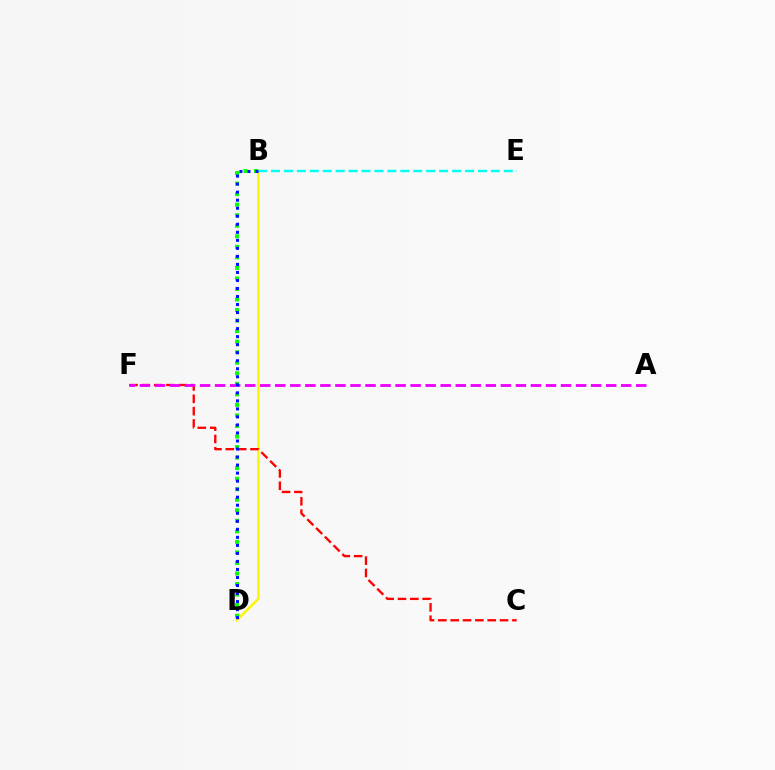{('B', 'D'): [{'color': '#fcf500', 'line_style': 'solid', 'thickness': 1.79}, {'color': '#08ff00', 'line_style': 'dotted', 'thickness': 2.86}, {'color': '#0010ff', 'line_style': 'dotted', 'thickness': 2.18}], ('B', 'E'): [{'color': '#00fff6', 'line_style': 'dashed', 'thickness': 1.76}], ('C', 'F'): [{'color': '#ff0000', 'line_style': 'dashed', 'thickness': 1.68}], ('A', 'F'): [{'color': '#ee00ff', 'line_style': 'dashed', 'thickness': 2.04}]}